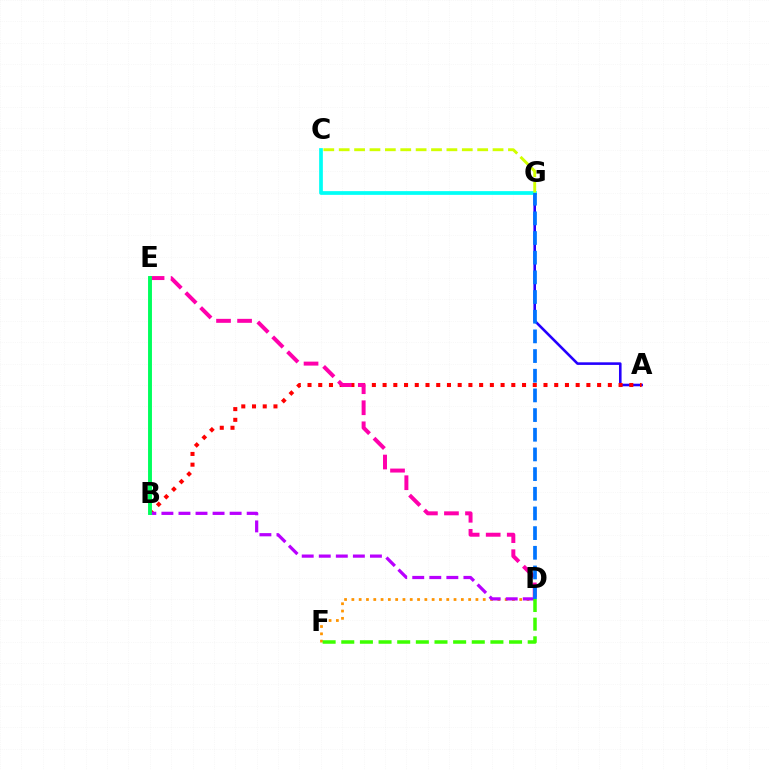{('A', 'G'): [{'color': '#2500ff', 'line_style': 'solid', 'thickness': 1.86}], ('C', 'G'): [{'color': '#00fff6', 'line_style': 'solid', 'thickness': 2.67}, {'color': '#d1ff00', 'line_style': 'dashed', 'thickness': 2.09}], ('D', 'F'): [{'color': '#ff9400', 'line_style': 'dotted', 'thickness': 1.98}, {'color': '#3dff00', 'line_style': 'dashed', 'thickness': 2.53}], ('A', 'B'): [{'color': '#ff0000', 'line_style': 'dotted', 'thickness': 2.91}], ('D', 'E'): [{'color': '#ff00ac', 'line_style': 'dashed', 'thickness': 2.86}], ('B', 'D'): [{'color': '#b900ff', 'line_style': 'dashed', 'thickness': 2.32}], ('D', 'G'): [{'color': '#0074ff', 'line_style': 'dashed', 'thickness': 2.67}], ('B', 'E'): [{'color': '#00ff5c', 'line_style': 'solid', 'thickness': 2.81}]}